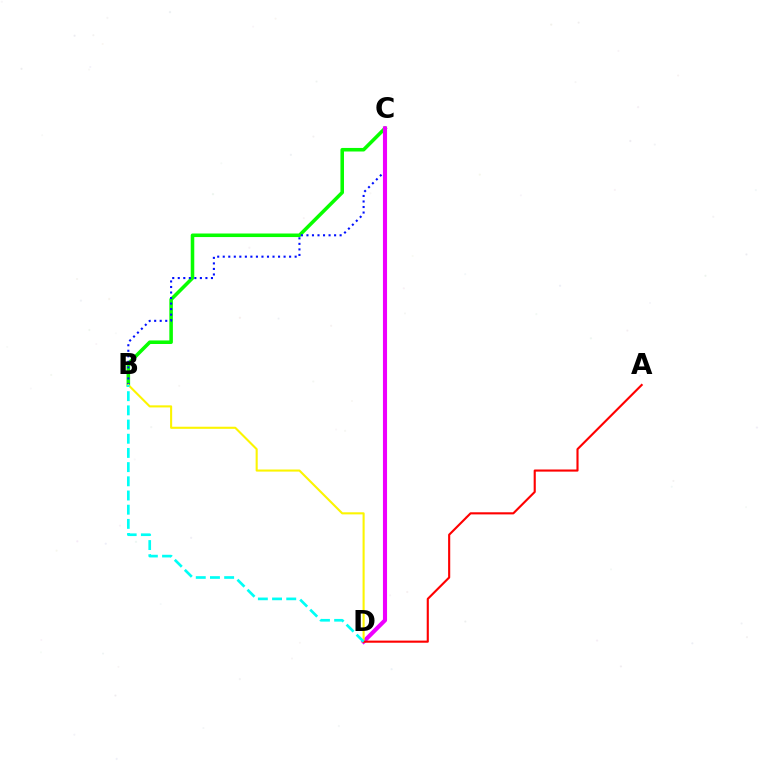{('B', 'C'): [{'color': '#08ff00', 'line_style': 'solid', 'thickness': 2.56}, {'color': '#0010ff', 'line_style': 'dotted', 'thickness': 1.5}], ('C', 'D'): [{'color': '#ee00ff', 'line_style': 'solid', 'thickness': 2.96}], ('B', 'D'): [{'color': '#fcf500', 'line_style': 'solid', 'thickness': 1.51}, {'color': '#00fff6', 'line_style': 'dashed', 'thickness': 1.93}], ('A', 'D'): [{'color': '#ff0000', 'line_style': 'solid', 'thickness': 1.53}]}